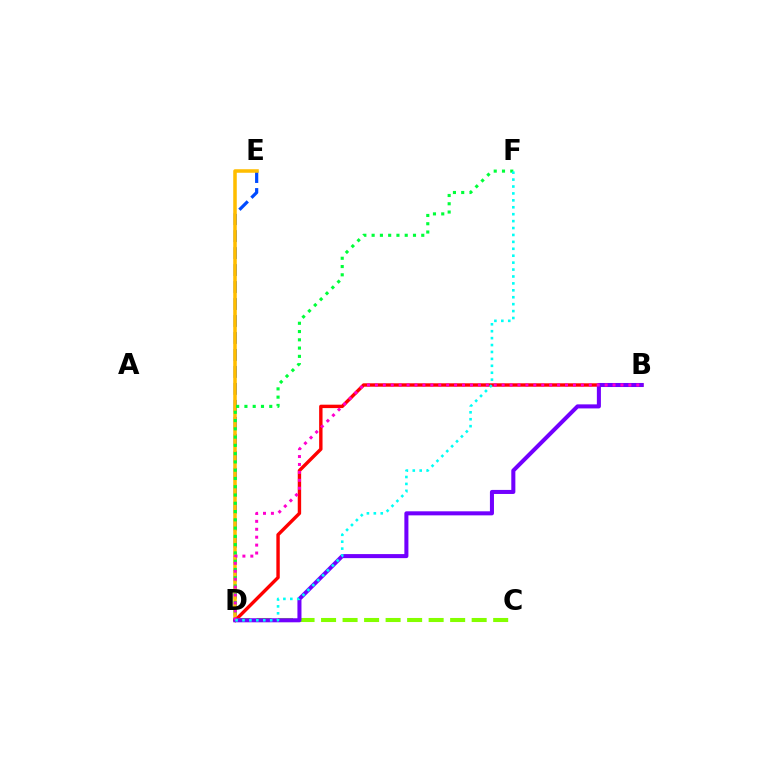{('D', 'E'): [{'color': '#004bff', 'line_style': 'dashed', 'thickness': 2.31}, {'color': '#ffbd00', 'line_style': 'solid', 'thickness': 2.55}], ('D', 'F'): [{'color': '#00ff39', 'line_style': 'dotted', 'thickness': 2.25}, {'color': '#00fff6', 'line_style': 'dotted', 'thickness': 1.88}], ('B', 'D'): [{'color': '#ff0000', 'line_style': 'solid', 'thickness': 2.45}, {'color': '#7200ff', 'line_style': 'solid', 'thickness': 2.91}, {'color': '#ff00cf', 'line_style': 'dotted', 'thickness': 2.15}], ('C', 'D'): [{'color': '#84ff00', 'line_style': 'dashed', 'thickness': 2.92}]}